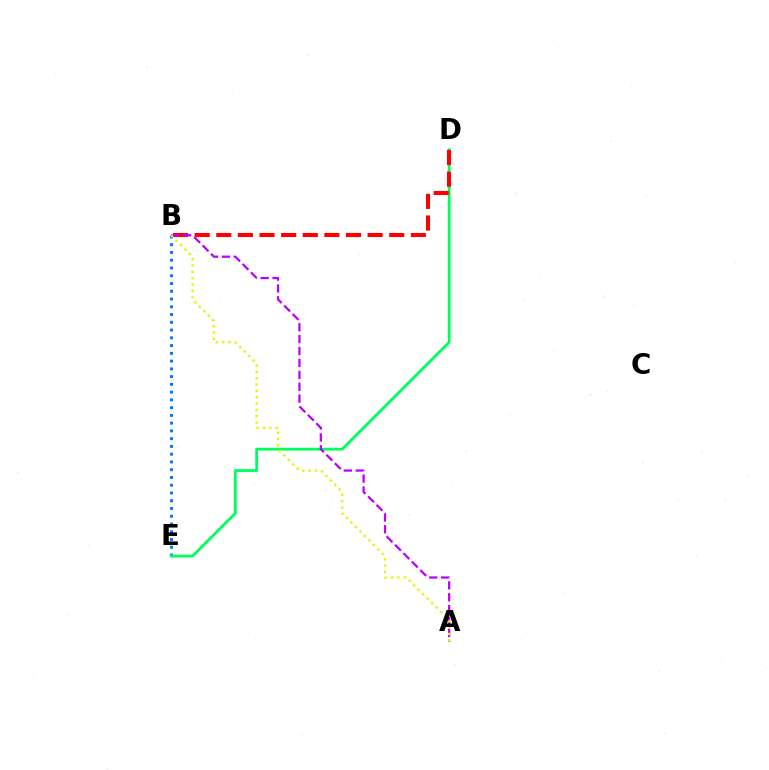{('B', 'E'): [{'color': '#0074ff', 'line_style': 'dotted', 'thickness': 2.11}], ('D', 'E'): [{'color': '#00ff5c', 'line_style': 'solid', 'thickness': 2.03}], ('B', 'D'): [{'color': '#ff0000', 'line_style': 'dashed', 'thickness': 2.94}], ('A', 'B'): [{'color': '#b900ff', 'line_style': 'dashed', 'thickness': 1.62}, {'color': '#d1ff00', 'line_style': 'dotted', 'thickness': 1.72}]}